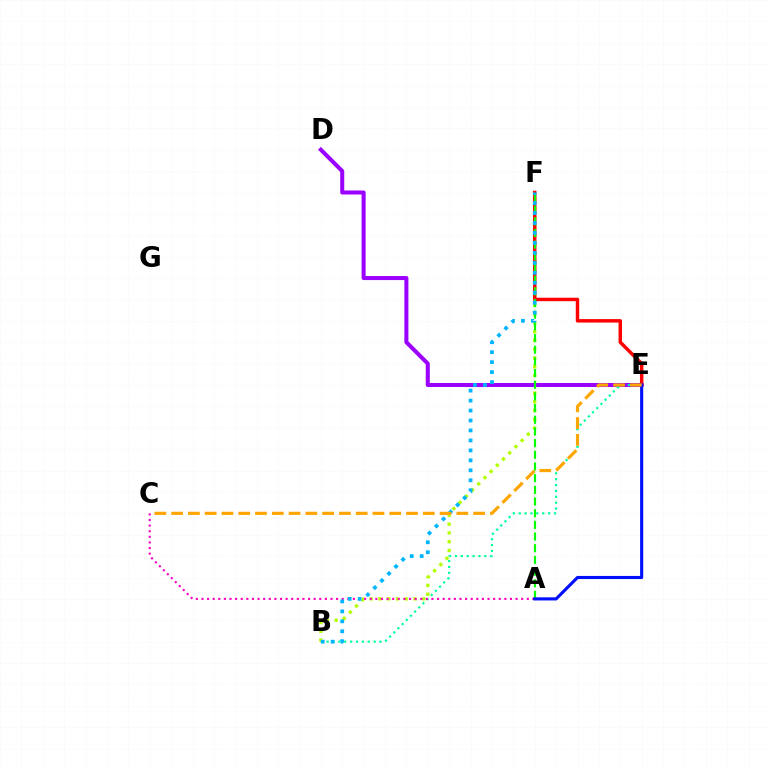{('B', 'F'): [{'color': '#b3ff00', 'line_style': 'dotted', 'thickness': 2.38}, {'color': '#00b5ff', 'line_style': 'dotted', 'thickness': 2.71}], ('D', 'E'): [{'color': '#9b00ff', 'line_style': 'solid', 'thickness': 2.91}], ('B', 'E'): [{'color': '#00ff9d', 'line_style': 'dotted', 'thickness': 1.6}], ('E', 'F'): [{'color': '#ff0000', 'line_style': 'solid', 'thickness': 2.49}], ('A', 'F'): [{'color': '#08ff00', 'line_style': 'dashed', 'thickness': 1.59}], ('A', 'C'): [{'color': '#ff00bd', 'line_style': 'dotted', 'thickness': 1.52}], ('A', 'E'): [{'color': '#0010ff', 'line_style': 'solid', 'thickness': 2.24}], ('C', 'E'): [{'color': '#ffa500', 'line_style': 'dashed', 'thickness': 2.28}]}